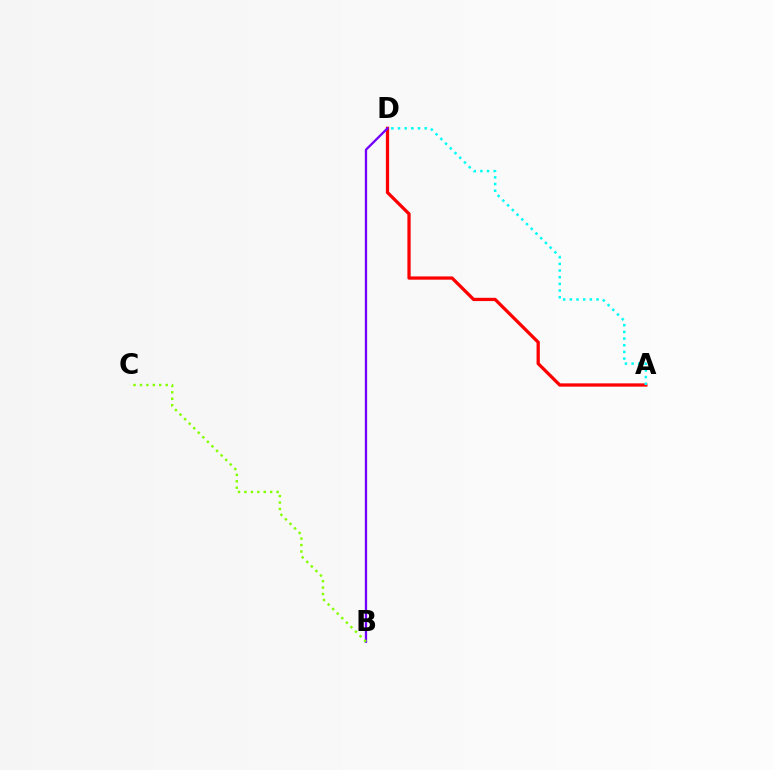{('A', 'D'): [{'color': '#ff0000', 'line_style': 'solid', 'thickness': 2.35}, {'color': '#00fff6', 'line_style': 'dotted', 'thickness': 1.81}], ('B', 'D'): [{'color': '#7200ff', 'line_style': 'solid', 'thickness': 1.66}], ('B', 'C'): [{'color': '#84ff00', 'line_style': 'dotted', 'thickness': 1.75}]}